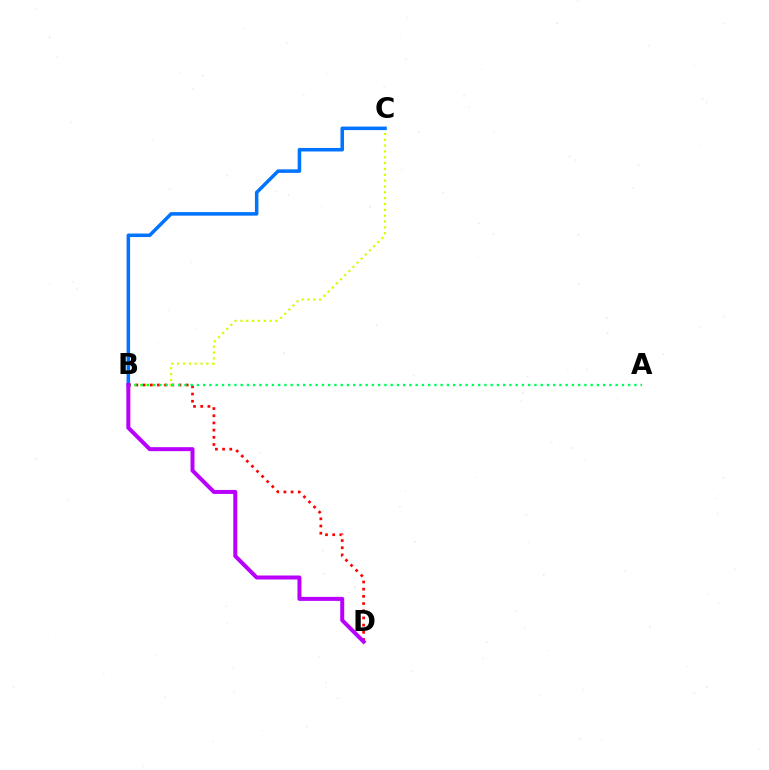{('B', 'C'): [{'color': '#d1ff00', 'line_style': 'dotted', 'thickness': 1.59}, {'color': '#0074ff', 'line_style': 'solid', 'thickness': 2.54}], ('B', 'D'): [{'color': '#ff0000', 'line_style': 'dotted', 'thickness': 1.95}, {'color': '#b900ff', 'line_style': 'solid', 'thickness': 2.88}], ('A', 'B'): [{'color': '#00ff5c', 'line_style': 'dotted', 'thickness': 1.7}]}